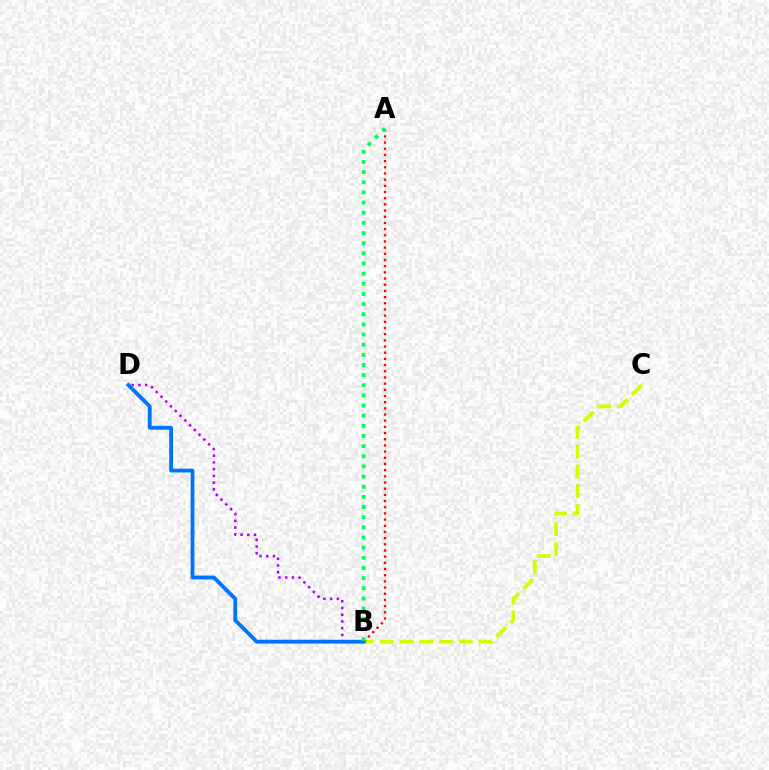{('B', 'D'): [{'color': '#b900ff', 'line_style': 'dotted', 'thickness': 1.83}, {'color': '#0074ff', 'line_style': 'solid', 'thickness': 2.76}], ('B', 'C'): [{'color': '#d1ff00', 'line_style': 'dashed', 'thickness': 2.69}], ('A', 'B'): [{'color': '#ff0000', 'line_style': 'dotted', 'thickness': 1.68}, {'color': '#00ff5c', 'line_style': 'dotted', 'thickness': 2.76}]}